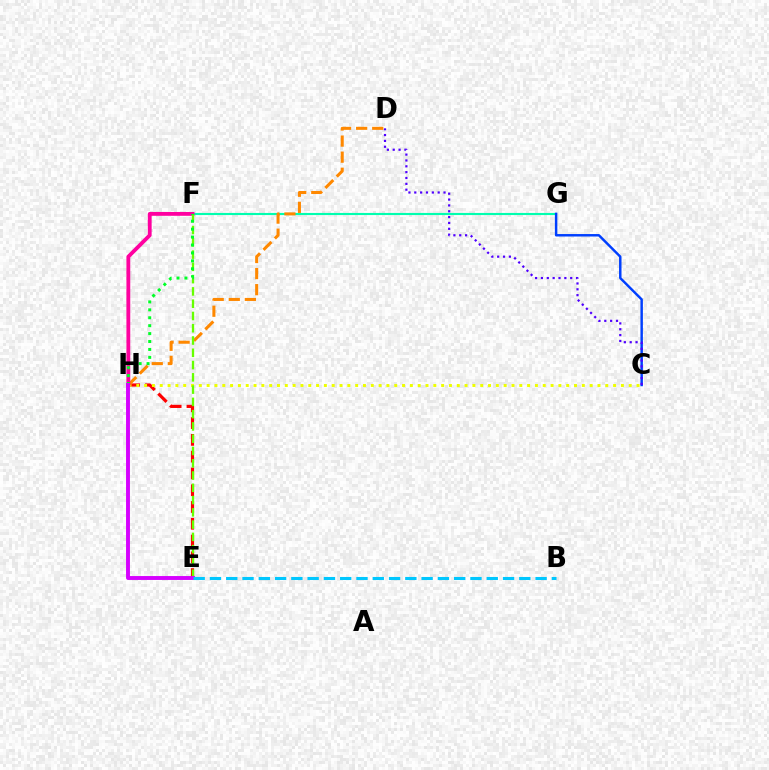{('F', 'G'): [{'color': '#00ffaf', 'line_style': 'solid', 'thickness': 1.53}], ('E', 'H'): [{'color': '#ff0000', 'line_style': 'dashed', 'thickness': 2.28}, {'color': '#d600ff', 'line_style': 'solid', 'thickness': 2.81}], ('C', 'H'): [{'color': '#eeff00', 'line_style': 'dotted', 'thickness': 2.12}], ('D', 'H'): [{'color': '#ff8800', 'line_style': 'dashed', 'thickness': 2.18}], ('F', 'H'): [{'color': '#ff00a0', 'line_style': 'solid', 'thickness': 2.76}, {'color': '#00ff27', 'line_style': 'dotted', 'thickness': 2.15}], ('E', 'F'): [{'color': '#66ff00', 'line_style': 'dashed', 'thickness': 1.67}], ('C', 'G'): [{'color': '#003fff', 'line_style': 'solid', 'thickness': 1.77}], ('C', 'D'): [{'color': '#4f00ff', 'line_style': 'dotted', 'thickness': 1.59}], ('B', 'E'): [{'color': '#00c7ff', 'line_style': 'dashed', 'thickness': 2.21}]}